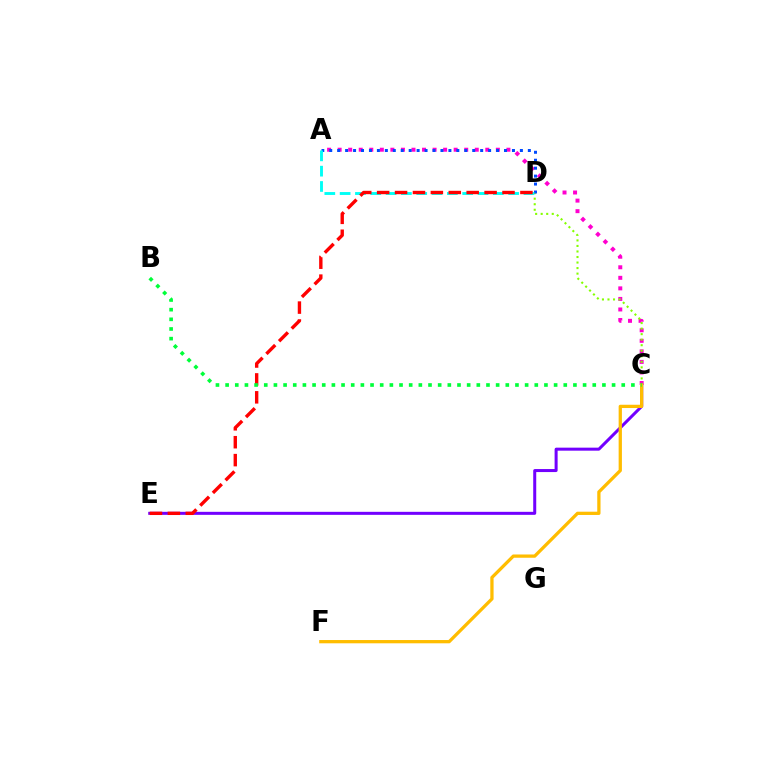{('A', 'C'): [{'color': '#ff00cf', 'line_style': 'dotted', 'thickness': 2.87}], ('C', 'D'): [{'color': '#84ff00', 'line_style': 'dotted', 'thickness': 1.5}], ('C', 'E'): [{'color': '#7200ff', 'line_style': 'solid', 'thickness': 2.17}], ('C', 'F'): [{'color': '#ffbd00', 'line_style': 'solid', 'thickness': 2.36}], ('A', 'D'): [{'color': '#004bff', 'line_style': 'dotted', 'thickness': 2.16}, {'color': '#00fff6', 'line_style': 'dashed', 'thickness': 2.08}], ('D', 'E'): [{'color': '#ff0000', 'line_style': 'dashed', 'thickness': 2.43}], ('B', 'C'): [{'color': '#00ff39', 'line_style': 'dotted', 'thickness': 2.63}]}